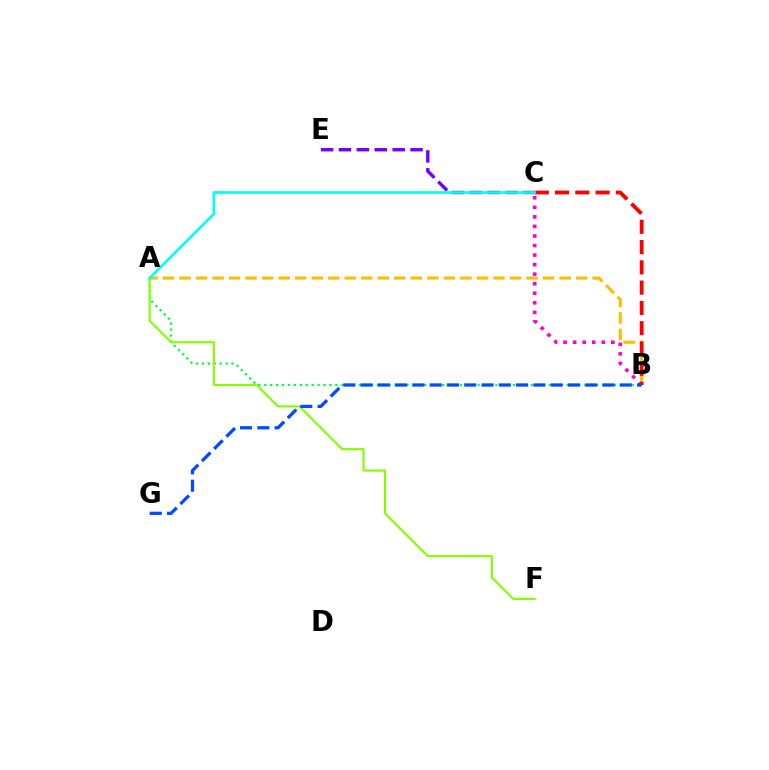{('A', 'B'): [{'color': '#00ff39', 'line_style': 'dotted', 'thickness': 1.61}, {'color': '#ffbd00', 'line_style': 'dashed', 'thickness': 2.24}], ('A', 'F'): [{'color': '#84ff00', 'line_style': 'solid', 'thickness': 1.54}], ('B', 'C'): [{'color': '#ff00cf', 'line_style': 'dotted', 'thickness': 2.59}, {'color': '#ff0000', 'line_style': 'dashed', 'thickness': 2.75}], ('C', 'E'): [{'color': '#7200ff', 'line_style': 'dashed', 'thickness': 2.43}], ('B', 'G'): [{'color': '#004bff', 'line_style': 'dashed', 'thickness': 2.35}], ('A', 'C'): [{'color': '#00fff6', 'line_style': 'solid', 'thickness': 1.93}]}